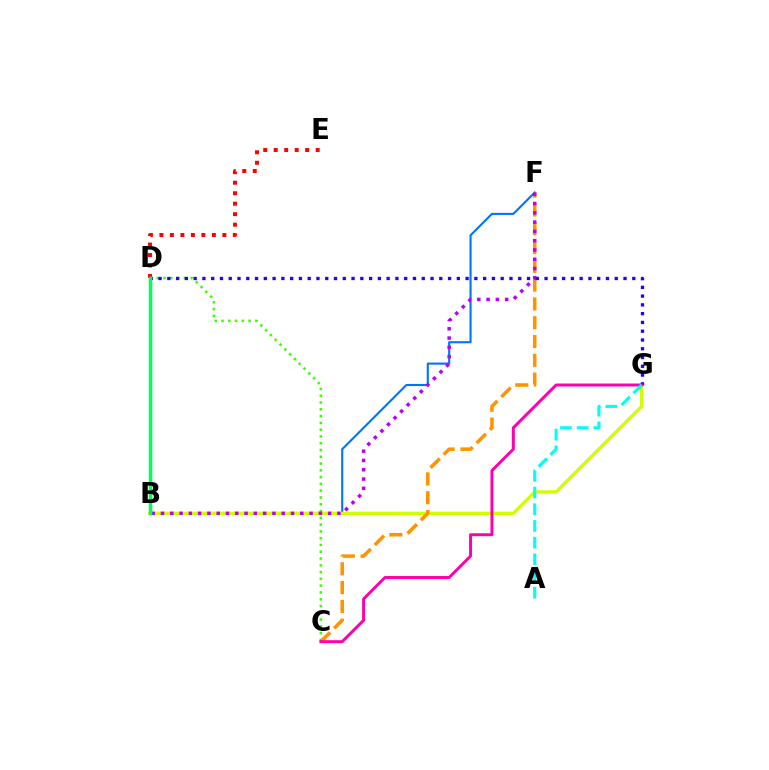{('B', 'F'): [{'color': '#0074ff', 'line_style': 'solid', 'thickness': 1.52}, {'color': '#b900ff', 'line_style': 'dotted', 'thickness': 2.52}], ('B', 'G'): [{'color': '#d1ff00', 'line_style': 'solid', 'thickness': 2.41}], ('D', 'E'): [{'color': '#ff0000', 'line_style': 'dotted', 'thickness': 2.85}], ('C', 'D'): [{'color': '#3dff00', 'line_style': 'dotted', 'thickness': 1.84}], ('C', 'F'): [{'color': '#ff9400', 'line_style': 'dashed', 'thickness': 2.55}], ('D', 'G'): [{'color': '#2500ff', 'line_style': 'dotted', 'thickness': 2.38}], ('C', 'G'): [{'color': '#ff00ac', 'line_style': 'solid', 'thickness': 2.13}], ('A', 'G'): [{'color': '#00fff6', 'line_style': 'dashed', 'thickness': 2.27}], ('B', 'D'): [{'color': '#00ff5c', 'line_style': 'solid', 'thickness': 2.51}]}